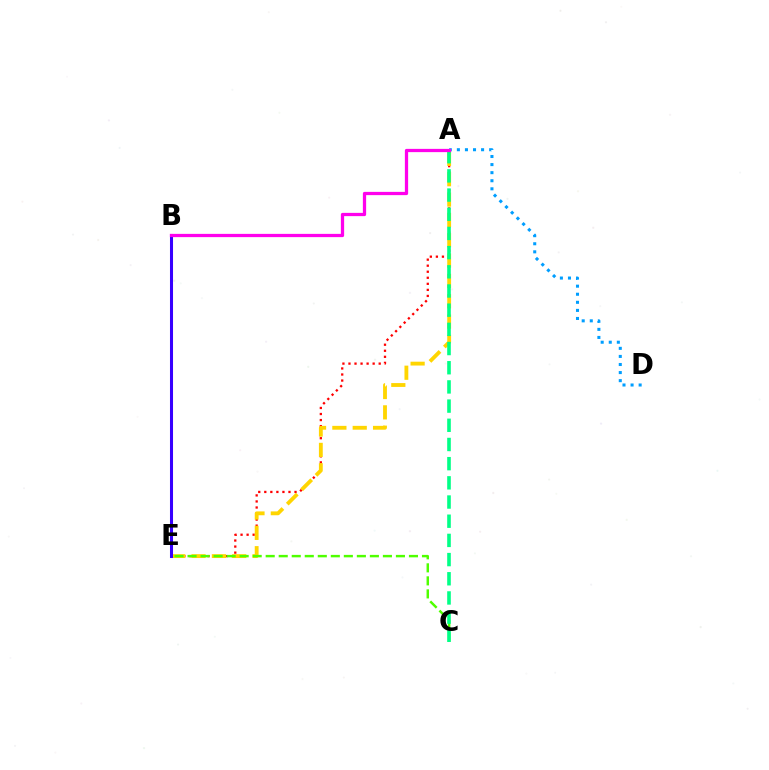{('A', 'D'): [{'color': '#009eff', 'line_style': 'dotted', 'thickness': 2.19}], ('A', 'E'): [{'color': '#ff0000', 'line_style': 'dotted', 'thickness': 1.64}, {'color': '#ffd500', 'line_style': 'dashed', 'thickness': 2.76}], ('C', 'E'): [{'color': '#4fff00', 'line_style': 'dashed', 'thickness': 1.77}], ('A', 'C'): [{'color': '#00ff86', 'line_style': 'dashed', 'thickness': 2.61}], ('B', 'E'): [{'color': '#3700ff', 'line_style': 'solid', 'thickness': 2.19}], ('A', 'B'): [{'color': '#ff00ed', 'line_style': 'solid', 'thickness': 2.35}]}